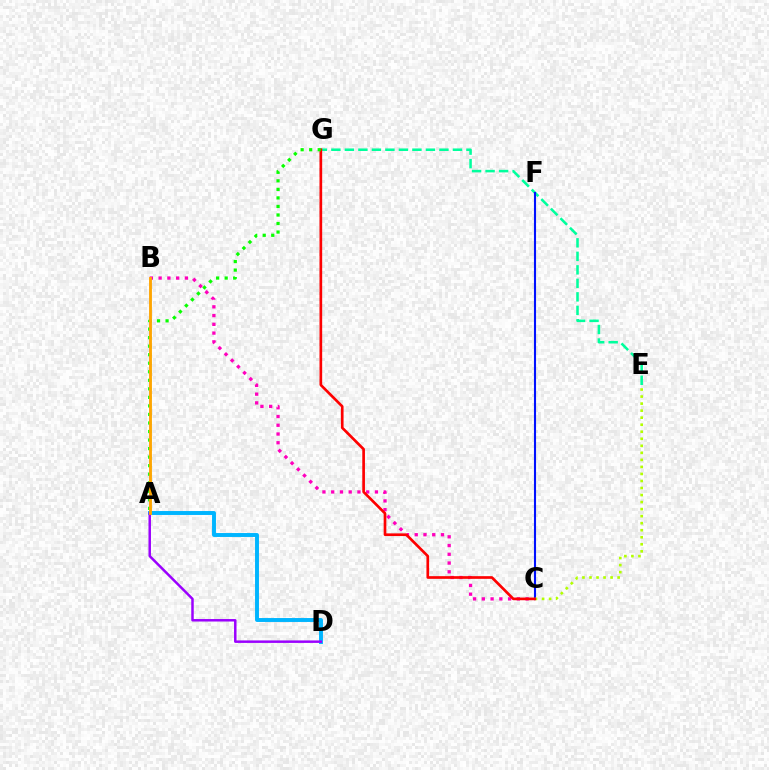{('A', 'D'): [{'color': '#00b5ff', 'line_style': 'solid', 'thickness': 2.82}, {'color': '#9b00ff', 'line_style': 'solid', 'thickness': 1.79}], ('E', 'G'): [{'color': '#00ff9d', 'line_style': 'dashed', 'thickness': 1.83}], ('B', 'C'): [{'color': '#ff00bd', 'line_style': 'dotted', 'thickness': 2.38}], ('C', 'F'): [{'color': '#0010ff', 'line_style': 'solid', 'thickness': 1.52}], ('C', 'E'): [{'color': '#b3ff00', 'line_style': 'dotted', 'thickness': 1.91}], ('C', 'G'): [{'color': '#ff0000', 'line_style': 'solid', 'thickness': 1.93}], ('A', 'G'): [{'color': '#08ff00', 'line_style': 'dotted', 'thickness': 2.32}], ('A', 'B'): [{'color': '#ffa500', 'line_style': 'solid', 'thickness': 2.05}]}